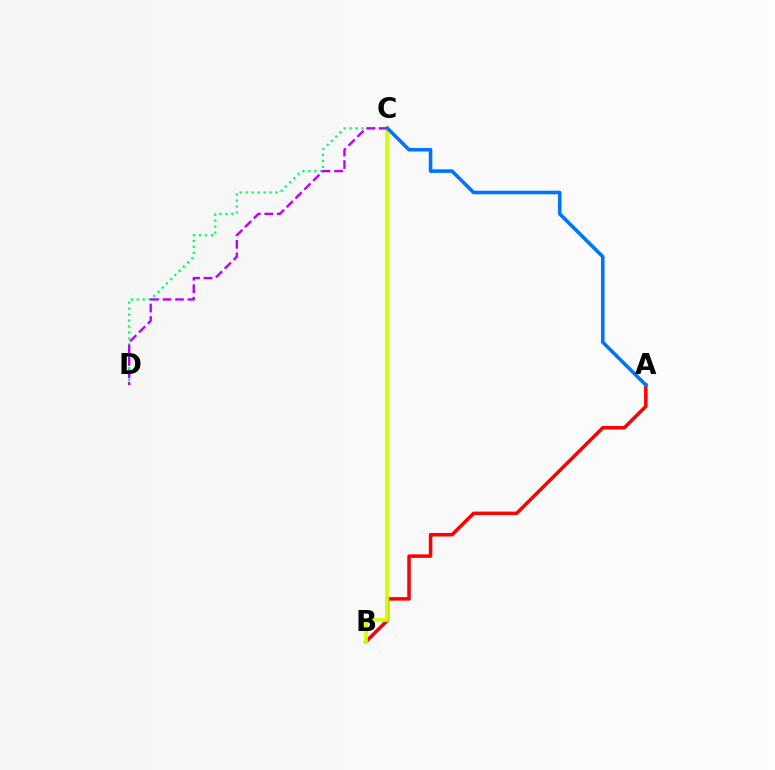{('A', 'B'): [{'color': '#ff0000', 'line_style': 'solid', 'thickness': 2.53}], ('C', 'D'): [{'color': '#00ff5c', 'line_style': 'dotted', 'thickness': 1.62}, {'color': '#b900ff', 'line_style': 'dashed', 'thickness': 1.69}], ('B', 'C'): [{'color': '#d1ff00', 'line_style': 'solid', 'thickness': 2.65}], ('A', 'C'): [{'color': '#0074ff', 'line_style': 'solid', 'thickness': 2.58}]}